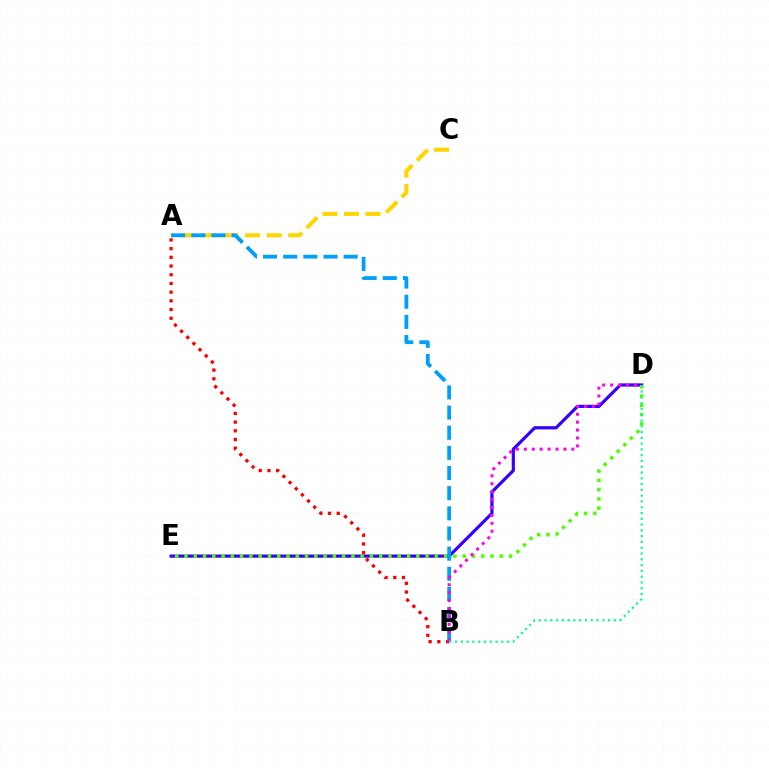{('D', 'E'): [{'color': '#3700ff', 'line_style': 'solid', 'thickness': 2.3}, {'color': '#4fff00', 'line_style': 'dotted', 'thickness': 2.52}], ('A', 'B'): [{'color': '#ff0000', 'line_style': 'dotted', 'thickness': 2.36}, {'color': '#009eff', 'line_style': 'dashed', 'thickness': 2.74}], ('A', 'C'): [{'color': '#ffd500', 'line_style': 'dashed', 'thickness': 2.93}], ('B', 'D'): [{'color': '#ff00ed', 'line_style': 'dotted', 'thickness': 2.15}, {'color': '#00ff86', 'line_style': 'dotted', 'thickness': 1.57}]}